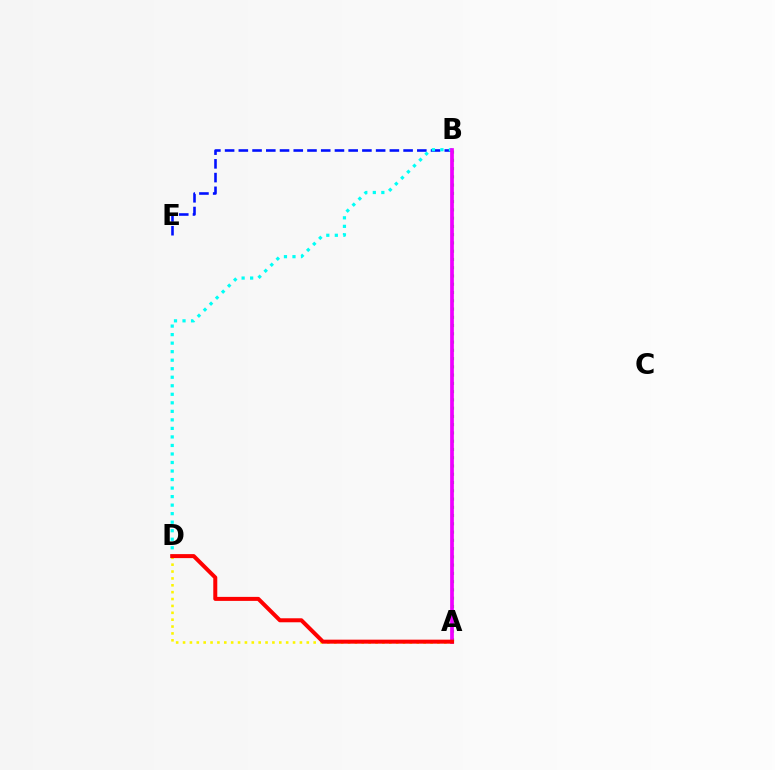{('A', 'B'): [{'color': '#08ff00', 'line_style': 'dotted', 'thickness': 2.24}, {'color': '#ee00ff', 'line_style': 'solid', 'thickness': 2.69}], ('B', 'E'): [{'color': '#0010ff', 'line_style': 'dashed', 'thickness': 1.87}], ('B', 'D'): [{'color': '#00fff6', 'line_style': 'dotted', 'thickness': 2.32}], ('A', 'D'): [{'color': '#fcf500', 'line_style': 'dotted', 'thickness': 1.87}, {'color': '#ff0000', 'line_style': 'solid', 'thickness': 2.88}]}